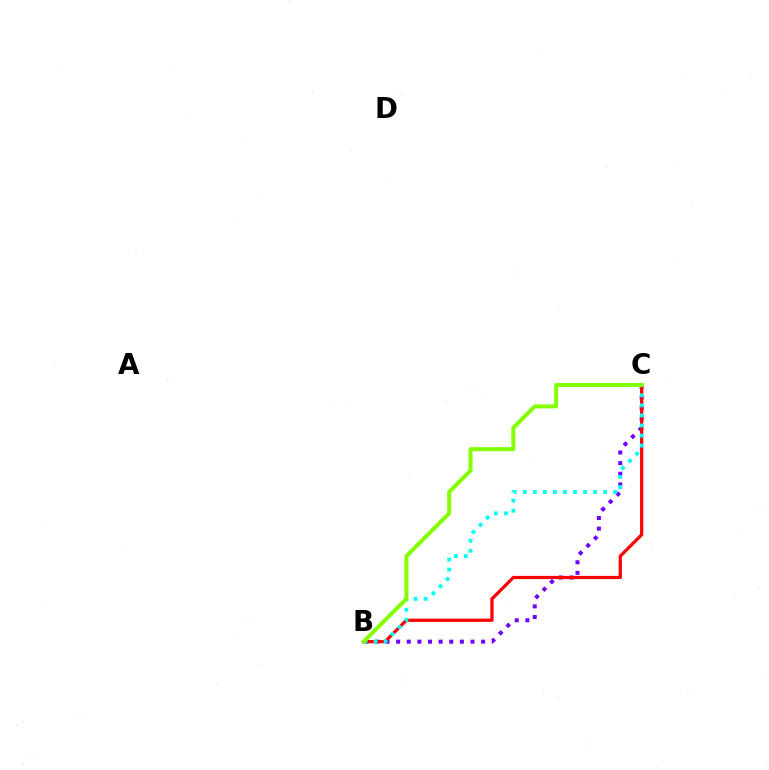{('B', 'C'): [{'color': '#7200ff', 'line_style': 'dotted', 'thickness': 2.89}, {'color': '#ff0000', 'line_style': 'solid', 'thickness': 2.32}, {'color': '#00fff6', 'line_style': 'dotted', 'thickness': 2.73}, {'color': '#84ff00', 'line_style': 'solid', 'thickness': 2.88}]}